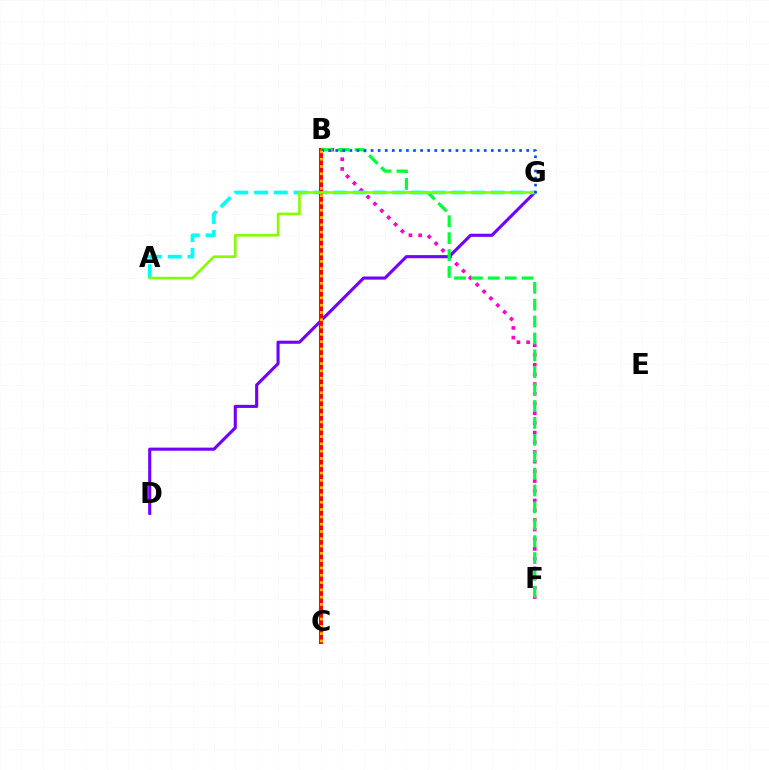{('B', 'F'): [{'color': '#ff00cf', 'line_style': 'dotted', 'thickness': 2.63}, {'color': '#00ff39', 'line_style': 'dashed', 'thickness': 2.3}], ('D', 'G'): [{'color': '#7200ff', 'line_style': 'solid', 'thickness': 2.23}], ('A', 'G'): [{'color': '#00fff6', 'line_style': 'dashed', 'thickness': 2.68}, {'color': '#84ff00', 'line_style': 'solid', 'thickness': 1.89}], ('B', 'C'): [{'color': '#ff0000', 'line_style': 'solid', 'thickness': 2.86}, {'color': '#ffbd00', 'line_style': 'dotted', 'thickness': 1.98}], ('B', 'G'): [{'color': '#004bff', 'line_style': 'dotted', 'thickness': 1.92}]}